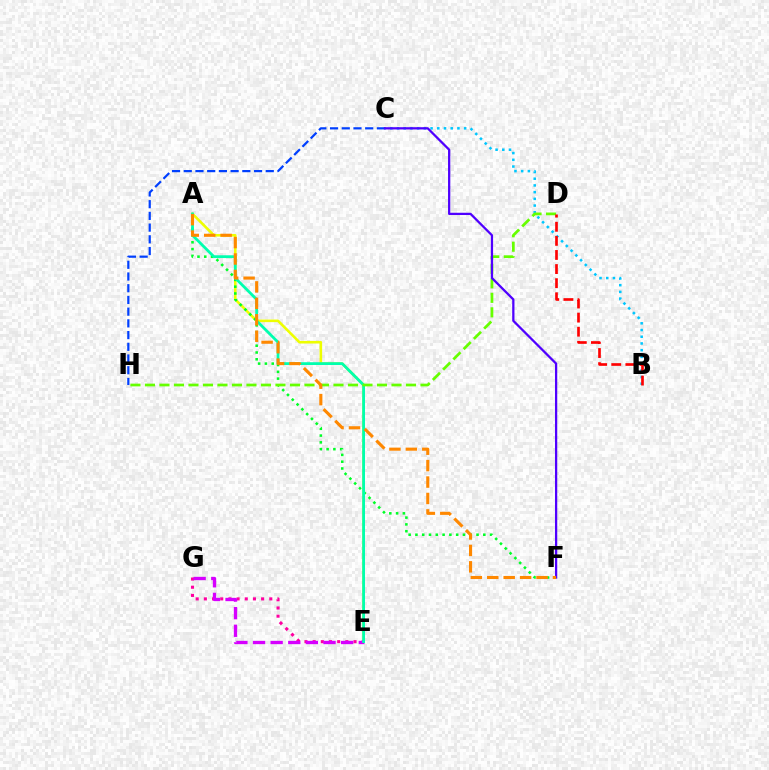{('A', 'E'): [{'color': '#eeff00', 'line_style': 'solid', 'thickness': 1.87}, {'color': '#00ffaf', 'line_style': 'solid', 'thickness': 2.0}], ('E', 'G'): [{'color': '#ff00a0', 'line_style': 'dotted', 'thickness': 2.22}, {'color': '#d600ff', 'line_style': 'dashed', 'thickness': 2.39}], ('B', 'C'): [{'color': '#00c7ff', 'line_style': 'dotted', 'thickness': 1.82}], ('A', 'F'): [{'color': '#00ff27', 'line_style': 'dotted', 'thickness': 1.84}, {'color': '#ff8800', 'line_style': 'dashed', 'thickness': 2.23}], ('C', 'H'): [{'color': '#003fff', 'line_style': 'dashed', 'thickness': 1.59}], ('D', 'H'): [{'color': '#66ff00', 'line_style': 'dashed', 'thickness': 1.97}], ('C', 'F'): [{'color': '#4f00ff', 'line_style': 'solid', 'thickness': 1.63}], ('B', 'D'): [{'color': '#ff0000', 'line_style': 'dashed', 'thickness': 1.92}]}